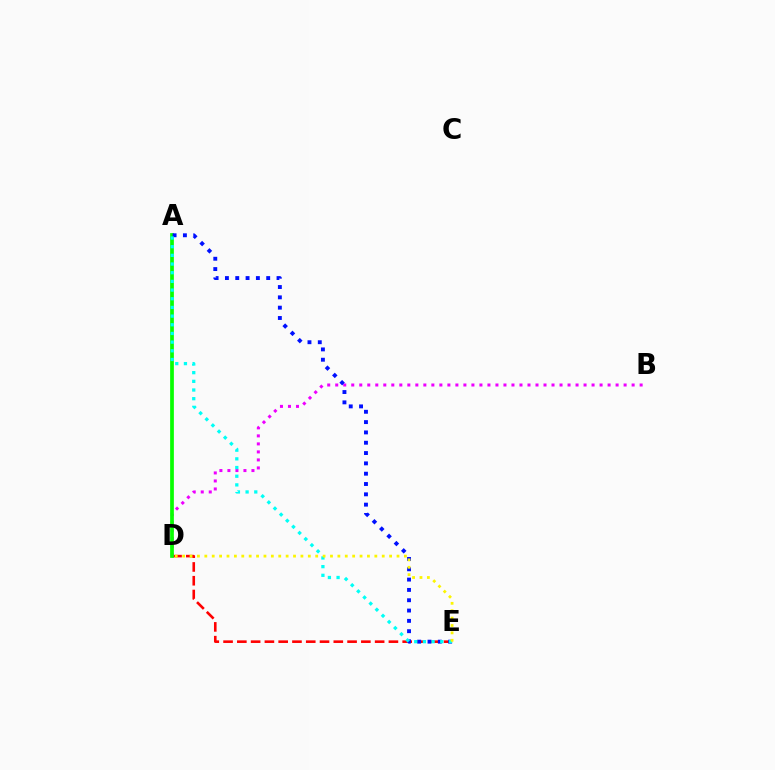{('D', 'E'): [{'color': '#ff0000', 'line_style': 'dashed', 'thickness': 1.87}, {'color': '#fcf500', 'line_style': 'dotted', 'thickness': 2.01}], ('B', 'D'): [{'color': '#ee00ff', 'line_style': 'dotted', 'thickness': 2.18}], ('A', 'D'): [{'color': '#08ff00', 'line_style': 'solid', 'thickness': 2.68}], ('A', 'E'): [{'color': '#0010ff', 'line_style': 'dotted', 'thickness': 2.8}, {'color': '#00fff6', 'line_style': 'dotted', 'thickness': 2.36}]}